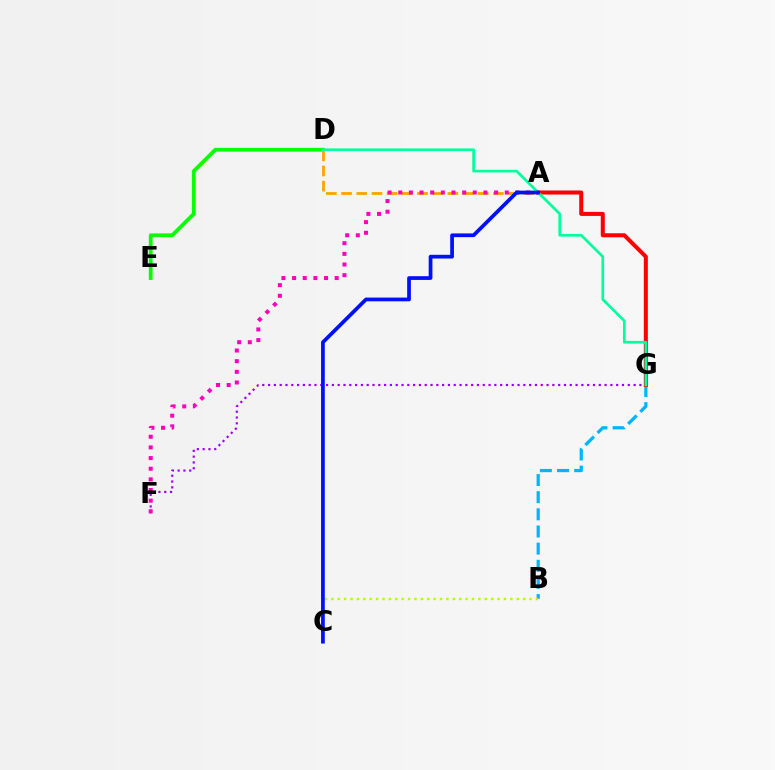{('B', 'G'): [{'color': '#00b5ff', 'line_style': 'dashed', 'thickness': 2.33}], ('B', 'C'): [{'color': '#b3ff00', 'line_style': 'dotted', 'thickness': 1.74}], ('D', 'E'): [{'color': '#08ff00', 'line_style': 'solid', 'thickness': 2.71}], ('A', 'D'): [{'color': '#ffa500', 'line_style': 'dashed', 'thickness': 2.06}], ('F', 'G'): [{'color': '#9b00ff', 'line_style': 'dotted', 'thickness': 1.58}], ('A', 'G'): [{'color': '#ff0000', 'line_style': 'solid', 'thickness': 2.9}], ('D', 'G'): [{'color': '#00ff9d', 'line_style': 'solid', 'thickness': 1.93}], ('A', 'F'): [{'color': '#ff00bd', 'line_style': 'dotted', 'thickness': 2.89}], ('A', 'C'): [{'color': '#0010ff', 'line_style': 'solid', 'thickness': 2.69}]}